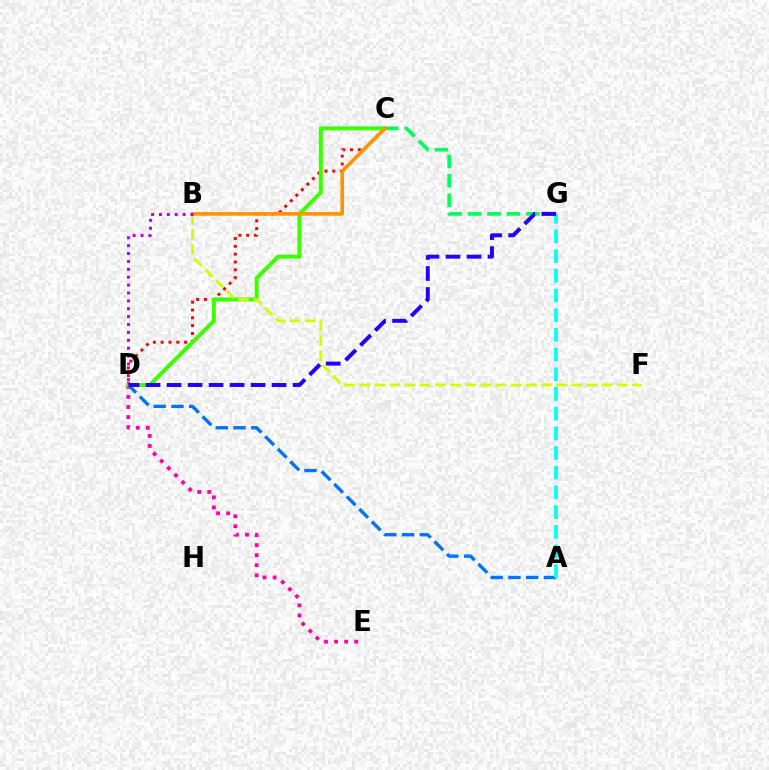{('A', 'D'): [{'color': '#0074ff', 'line_style': 'dashed', 'thickness': 2.41}], ('D', 'E'): [{'color': '#ff00ac', 'line_style': 'dotted', 'thickness': 2.73}], ('C', 'D'): [{'color': '#ff0000', 'line_style': 'dotted', 'thickness': 2.13}, {'color': '#3dff00', 'line_style': 'solid', 'thickness': 2.85}], ('A', 'G'): [{'color': '#00fff6', 'line_style': 'dashed', 'thickness': 2.67}], ('C', 'G'): [{'color': '#00ff5c', 'line_style': 'dashed', 'thickness': 2.65}], ('B', 'F'): [{'color': '#d1ff00', 'line_style': 'dashed', 'thickness': 2.06}], ('D', 'G'): [{'color': '#2500ff', 'line_style': 'dashed', 'thickness': 2.85}], ('B', 'C'): [{'color': '#ff9400', 'line_style': 'solid', 'thickness': 2.62}], ('B', 'D'): [{'color': '#b900ff', 'line_style': 'dotted', 'thickness': 2.14}]}